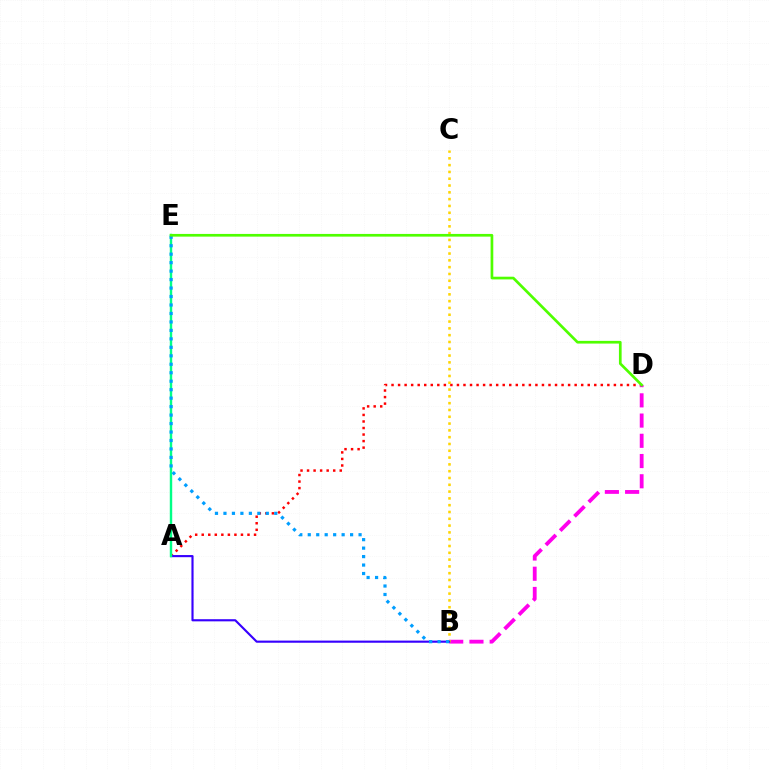{('A', 'D'): [{'color': '#ff0000', 'line_style': 'dotted', 'thickness': 1.78}], ('B', 'D'): [{'color': '#ff00ed', 'line_style': 'dashed', 'thickness': 2.75}], ('B', 'C'): [{'color': '#ffd500', 'line_style': 'dotted', 'thickness': 1.85}], ('A', 'B'): [{'color': '#3700ff', 'line_style': 'solid', 'thickness': 1.54}], ('A', 'E'): [{'color': '#00ff86', 'line_style': 'solid', 'thickness': 1.75}], ('B', 'E'): [{'color': '#009eff', 'line_style': 'dotted', 'thickness': 2.3}], ('D', 'E'): [{'color': '#4fff00', 'line_style': 'solid', 'thickness': 1.94}]}